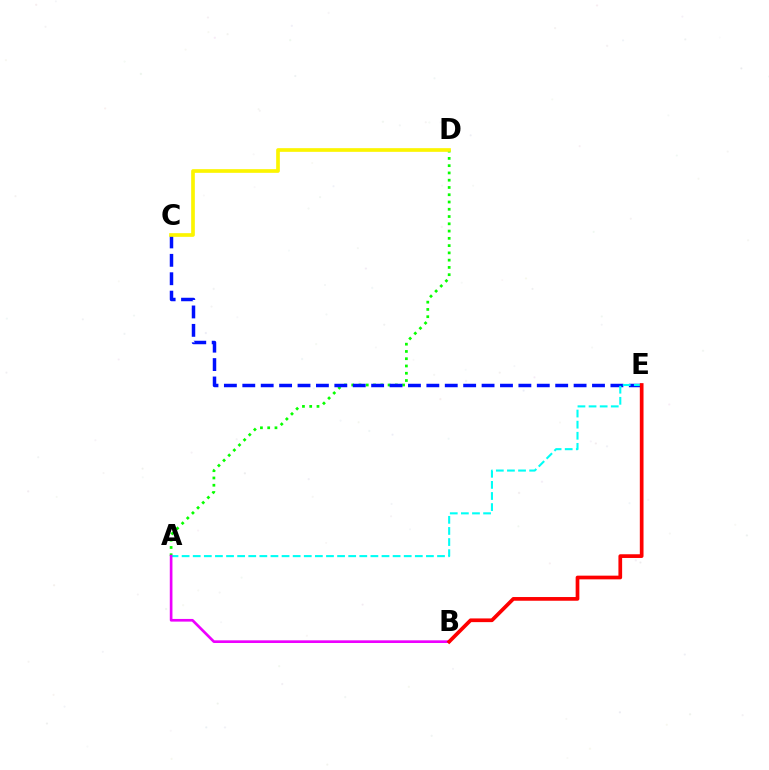{('A', 'D'): [{'color': '#08ff00', 'line_style': 'dotted', 'thickness': 1.97}], ('C', 'E'): [{'color': '#0010ff', 'line_style': 'dashed', 'thickness': 2.5}], ('A', 'E'): [{'color': '#00fff6', 'line_style': 'dashed', 'thickness': 1.51}], ('A', 'B'): [{'color': '#ee00ff', 'line_style': 'solid', 'thickness': 1.92}], ('B', 'E'): [{'color': '#ff0000', 'line_style': 'solid', 'thickness': 2.67}], ('C', 'D'): [{'color': '#fcf500', 'line_style': 'solid', 'thickness': 2.65}]}